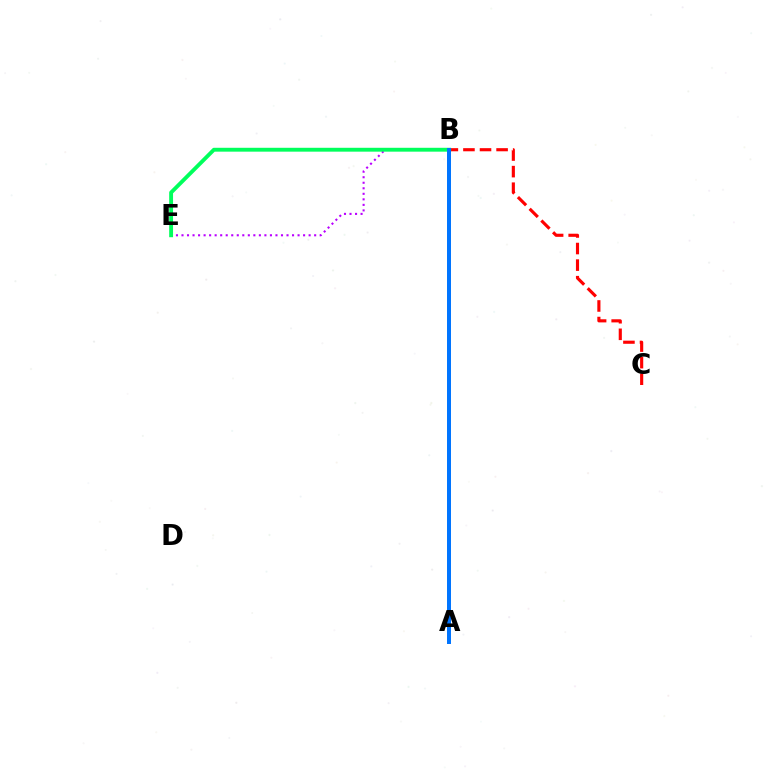{('B', 'E'): [{'color': '#b900ff', 'line_style': 'dotted', 'thickness': 1.5}, {'color': '#00ff5c', 'line_style': 'solid', 'thickness': 2.79}], ('B', 'C'): [{'color': '#ff0000', 'line_style': 'dashed', 'thickness': 2.25}], ('A', 'B'): [{'color': '#d1ff00', 'line_style': 'solid', 'thickness': 1.63}, {'color': '#0074ff', 'line_style': 'solid', 'thickness': 2.87}]}